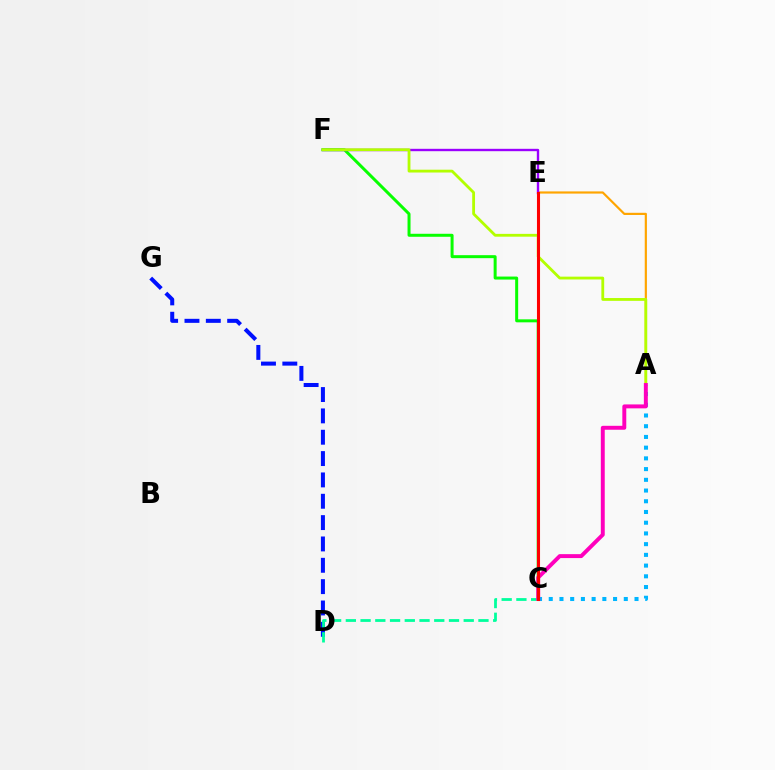{('C', 'F'): [{'color': '#08ff00', 'line_style': 'solid', 'thickness': 2.16}], ('A', 'E'): [{'color': '#ffa500', 'line_style': 'solid', 'thickness': 1.57}], ('A', 'C'): [{'color': '#00b5ff', 'line_style': 'dotted', 'thickness': 2.91}, {'color': '#ff00bd', 'line_style': 'solid', 'thickness': 2.83}], ('E', 'F'): [{'color': '#9b00ff', 'line_style': 'solid', 'thickness': 1.71}], ('D', 'G'): [{'color': '#0010ff', 'line_style': 'dashed', 'thickness': 2.9}], ('C', 'D'): [{'color': '#00ff9d', 'line_style': 'dashed', 'thickness': 2.0}], ('A', 'F'): [{'color': '#b3ff00', 'line_style': 'solid', 'thickness': 2.03}], ('C', 'E'): [{'color': '#ff0000', 'line_style': 'solid', 'thickness': 2.21}]}